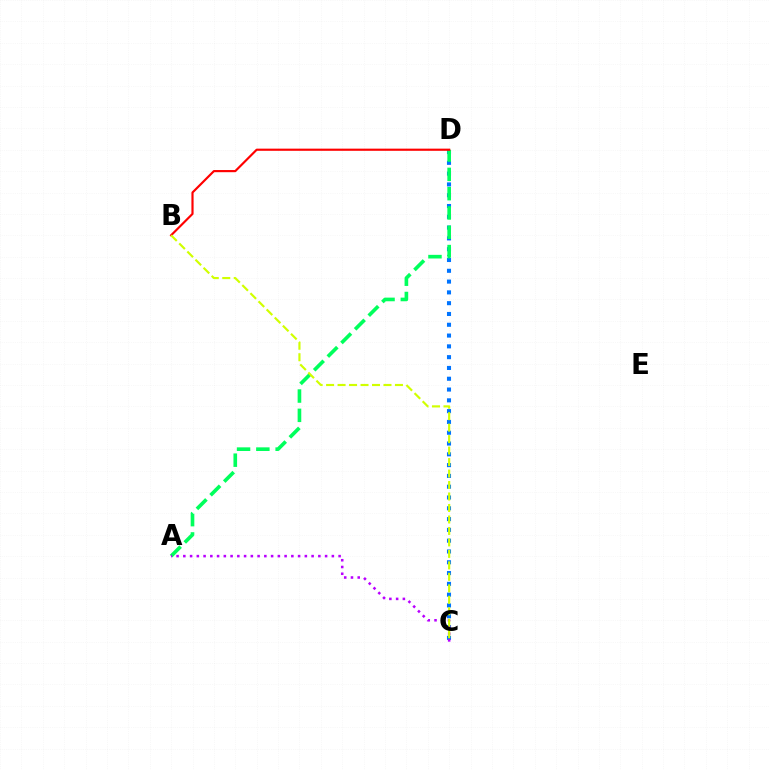{('C', 'D'): [{'color': '#0074ff', 'line_style': 'dotted', 'thickness': 2.93}], ('A', 'D'): [{'color': '#00ff5c', 'line_style': 'dashed', 'thickness': 2.62}], ('A', 'C'): [{'color': '#b900ff', 'line_style': 'dotted', 'thickness': 1.83}], ('B', 'D'): [{'color': '#ff0000', 'line_style': 'solid', 'thickness': 1.56}], ('B', 'C'): [{'color': '#d1ff00', 'line_style': 'dashed', 'thickness': 1.56}]}